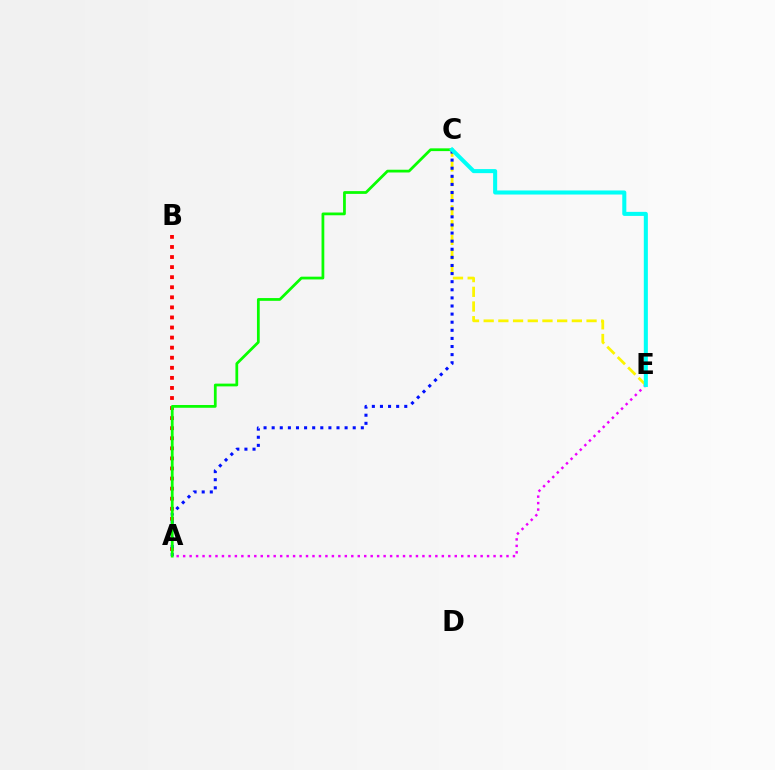{('C', 'E'): [{'color': '#fcf500', 'line_style': 'dashed', 'thickness': 2.0}, {'color': '#00fff6', 'line_style': 'solid', 'thickness': 2.92}], ('A', 'B'): [{'color': '#ff0000', 'line_style': 'dotted', 'thickness': 2.74}], ('A', 'C'): [{'color': '#0010ff', 'line_style': 'dotted', 'thickness': 2.2}, {'color': '#08ff00', 'line_style': 'solid', 'thickness': 1.99}], ('A', 'E'): [{'color': '#ee00ff', 'line_style': 'dotted', 'thickness': 1.76}]}